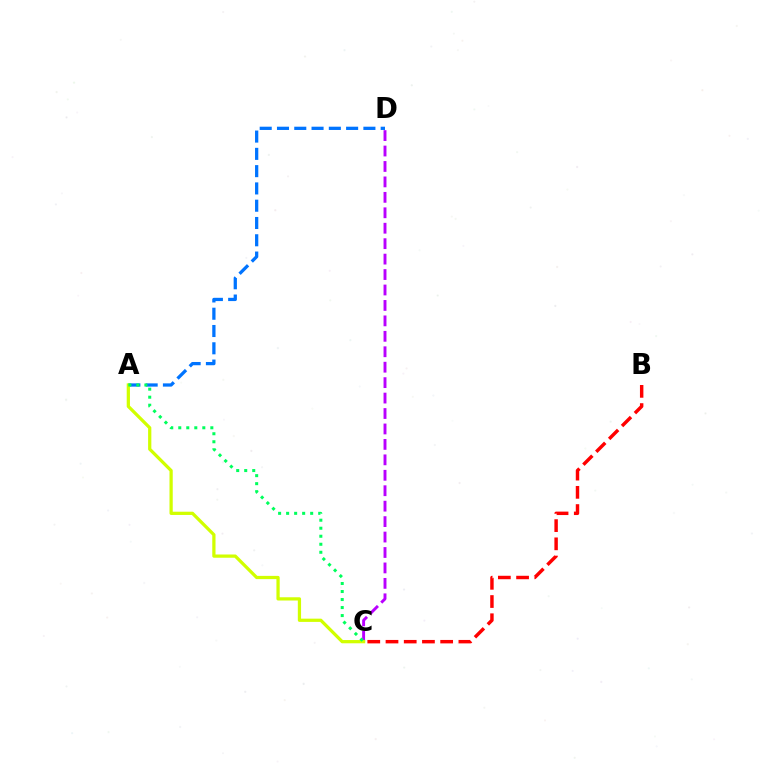{('C', 'D'): [{'color': '#b900ff', 'line_style': 'dashed', 'thickness': 2.1}], ('A', 'D'): [{'color': '#0074ff', 'line_style': 'dashed', 'thickness': 2.35}], ('A', 'C'): [{'color': '#d1ff00', 'line_style': 'solid', 'thickness': 2.34}, {'color': '#00ff5c', 'line_style': 'dotted', 'thickness': 2.18}], ('B', 'C'): [{'color': '#ff0000', 'line_style': 'dashed', 'thickness': 2.48}]}